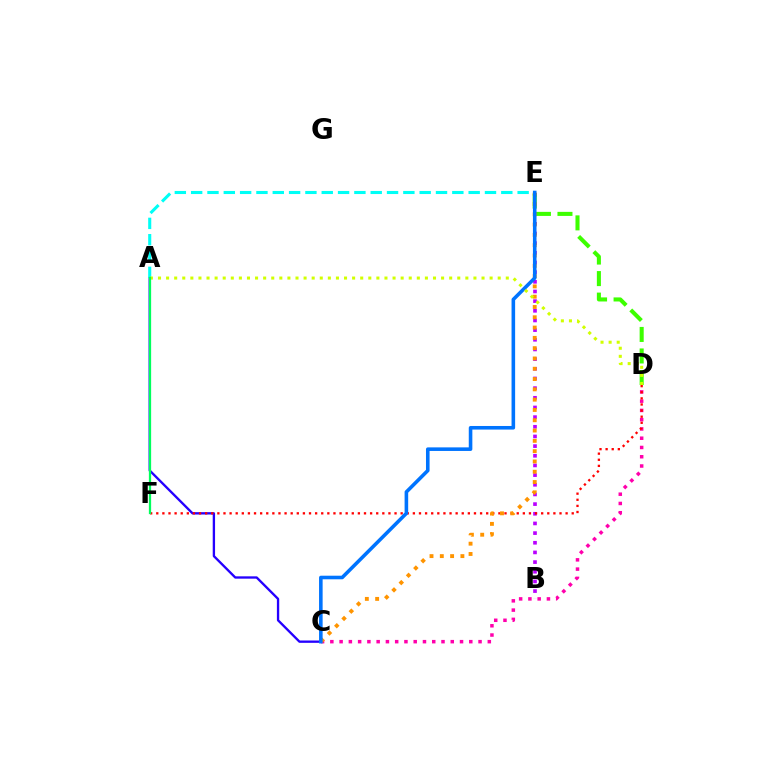{('B', 'E'): [{'color': '#b900ff', 'line_style': 'dotted', 'thickness': 2.63}], ('C', 'D'): [{'color': '#ff00ac', 'line_style': 'dotted', 'thickness': 2.52}], ('A', 'C'): [{'color': '#2500ff', 'line_style': 'solid', 'thickness': 1.68}], ('D', 'E'): [{'color': '#3dff00', 'line_style': 'dashed', 'thickness': 2.92}], ('A', 'E'): [{'color': '#00fff6', 'line_style': 'dashed', 'thickness': 2.22}], ('D', 'F'): [{'color': '#ff0000', 'line_style': 'dotted', 'thickness': 1.66}], ('C', 'E'): [{'color': '#ff9400', 'line_style': 'dotted', 'thickness': 2.8}, {'color': '#0074ff', 'line_style': 'solid', 'thickness': 2.58}], ('A', 'D'): [{'color': '#d1ff00', 'line_style': 'dotted', 'thickness': 2.2}], ('A', 'F'): [{'color': '#00ff5c', 'line_style': 'solid', 'thickness': 1.63}]}